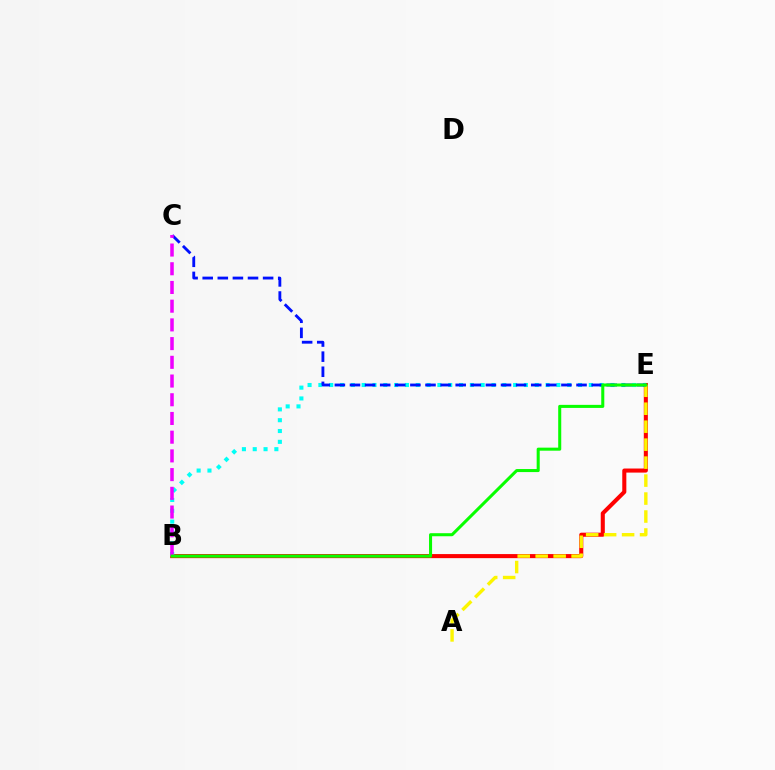{('B', 'E'): [{'color': '#ff0000', 'line_style': 'solid', 'thickness': 2.93}, {'color': '#00fff6', 'line_style': 'dotted', 'thickness': 2.94}, {'color': '#08ff00', 'line_style': 'solid', 'thickness': 2.19}], ('A', 'E'): [{'color': '#fcf500', 'line_style': 'dashed', 'thickness': 2.44}], ('C', 'E'): [{'color': '#0010ff', 'line_style': 'dashed', 'thickness': 2.05}], ('B', 'C'): [{'color': '#ee00ff', 'line_style': 'dashed', 'thickness': 2.54}]}